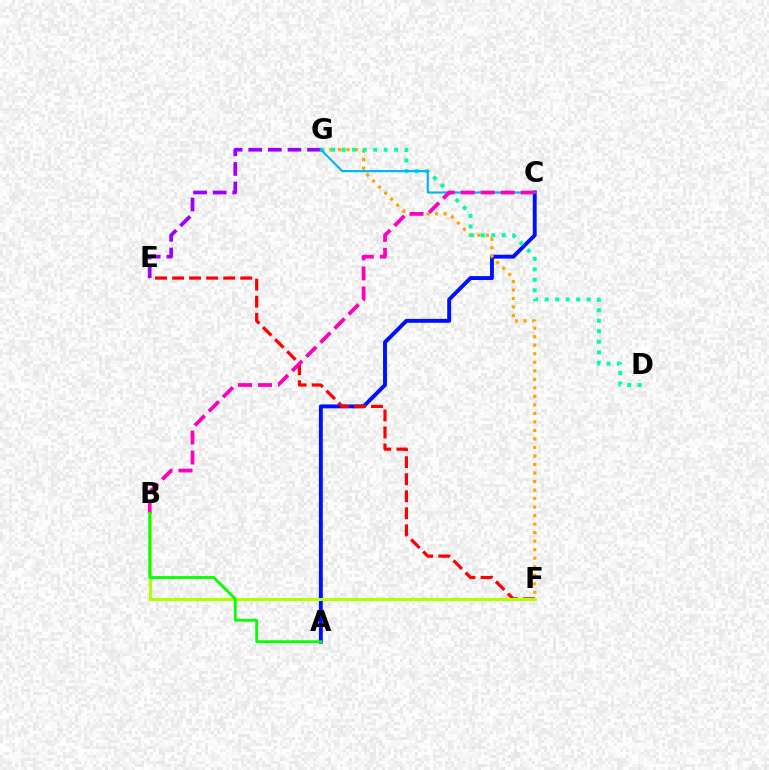{('A', 'C'): [{'color': '#0010ff', 'line_style': 'solid', 'thickness': 2.82}], ('E', 'G'): [{'color': '#9b00ff', 'line_style': 'dashed', 'thickness': 2.66}], ('F', 'G'): [{'color': '#ffa500', 'line_style': 'dotted', 'thickness': 2.31}], ('E', 'F'): [{'color': '#ff0000', 'line_style': 'dashed', 'thickness': 2.31}], ('D', 'G'): [{'color': '#00ff9d', 'line_style': 'dotted', 'thickness': 2.85}], ('B', 'F'): [{'color': '#b3ff00', 'line_style': 'solid', 'thickness': 2.18}], ('C', 'G'): [{'color': '#00b5ff', 'line_style': 'solid', 'thickness': 1.57}], ('B', 'C'): [{'color': '#ff00bd', 'line_style': 'dashed', 'thickness': 2.72}], ('A', 'B'): [{'color': '#08ff00', 'line_style': 'solid', 'thickness': 2.02}]}